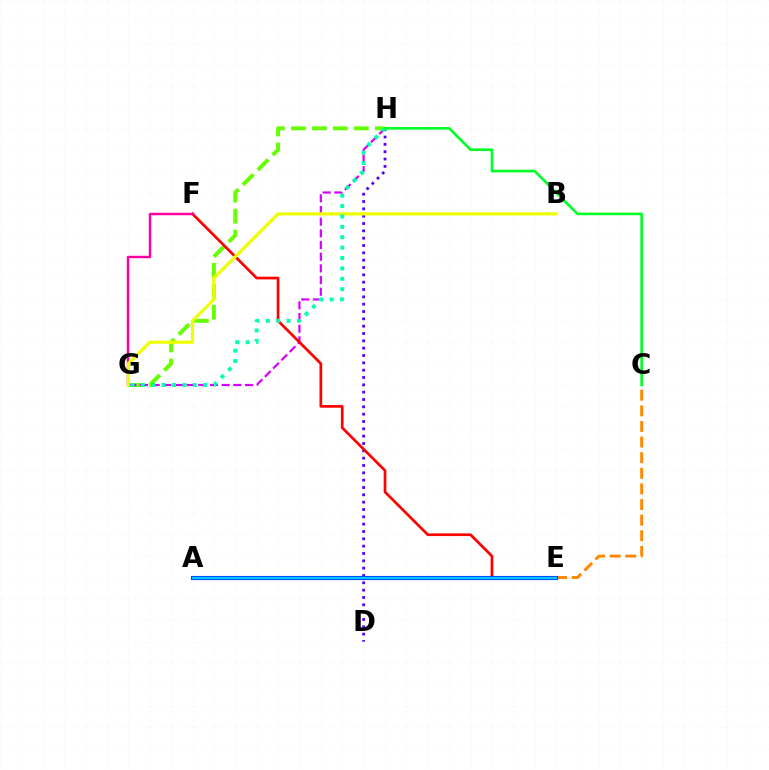{('C', 'E'): [{'color': '#ff8800', 'line_style': 'dashed', 'thickness': 2.12}], ('D', 'H'): [{'color': '#4f00ff', 'line_style': 'dotted', 'thickness': 1.99}], ('G', 'H'): [{'color': '#66ff00', 'line_style': 'dashed', 'thickness': 2.85}, {'color': '#d600ff', 'line_style': 'dashed', 'thickness': 1.59}, {'color': '#00ffaf', 'line_style': 'dotted', 'thickness': 2.82}], ('E', 'F'): [{'color': '#ff0000', 'line_style': 'solid', 'thickness': 1.95}], ('A', 'E'): [{'color': '#003fff', 'line_style': 'solid', 'thickness': 2.97}, {'color': '#00c7ff', 'line_style': 'solid', 'thickness': 1.61}], ('F', 'G'): [{'color': '#ff00a0', 'line_style': 'solid', 'thickness': 1.77}], ('B', 'G'): [{'color': '#eeff00', 'line_style': 'solid', 'thickness': 2.28}], ('C', 'H'): [{'color': '#00ff27', 'line_style': 'solid', 'thickness': 1.91}]}